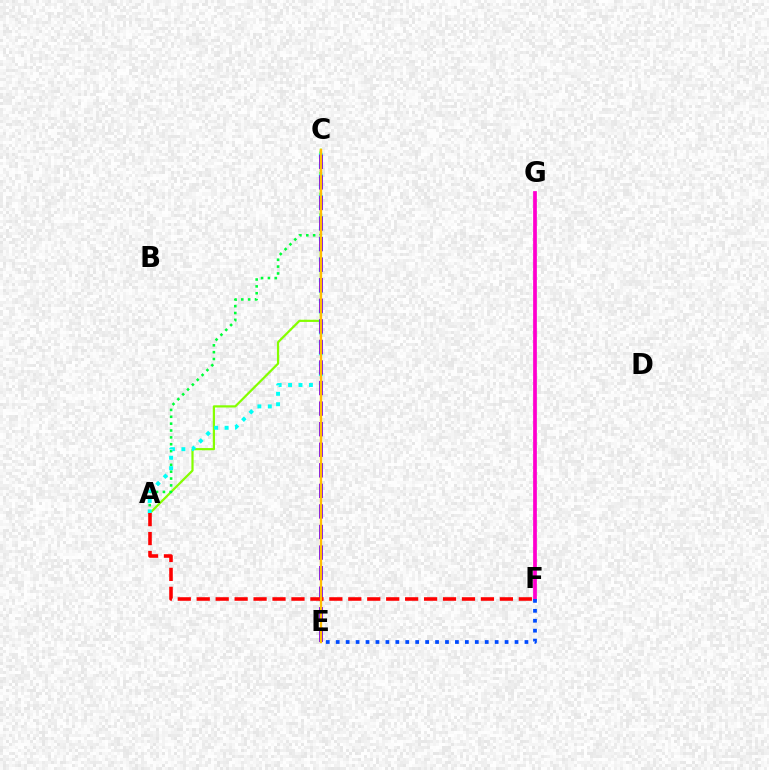{('A', 'C'): [{'color': '#84ff00', 'line_style': 'solid', 'thickness': 1.59}, {'color': '#00ff39', 'line_style': 'dotted', 'thickness': 1.86}, {'color': '#00fff6', 'line_style': 'dotted', 'thickness': 2.83}], ('F', 'G'): [{'color': '#ff00cf', 'line_style': 'solid', 'thickness': 2.69}], ('E', 'F'): [{'color': '#004bff', 'line_style': 'dotted', 'thickness': 2.7}], ('C', 'E'): [{'color': '#7200ff', 'line_style': 'dashed', 'thickness': 2.79}, {'color': '#ffbd00', 'line_style': 'solid', 'thickness': 1.66}], ('A', 'F'): [{'color': '#ff0000', 'line_style': 'dashed', 'thickness': 2.57}]}